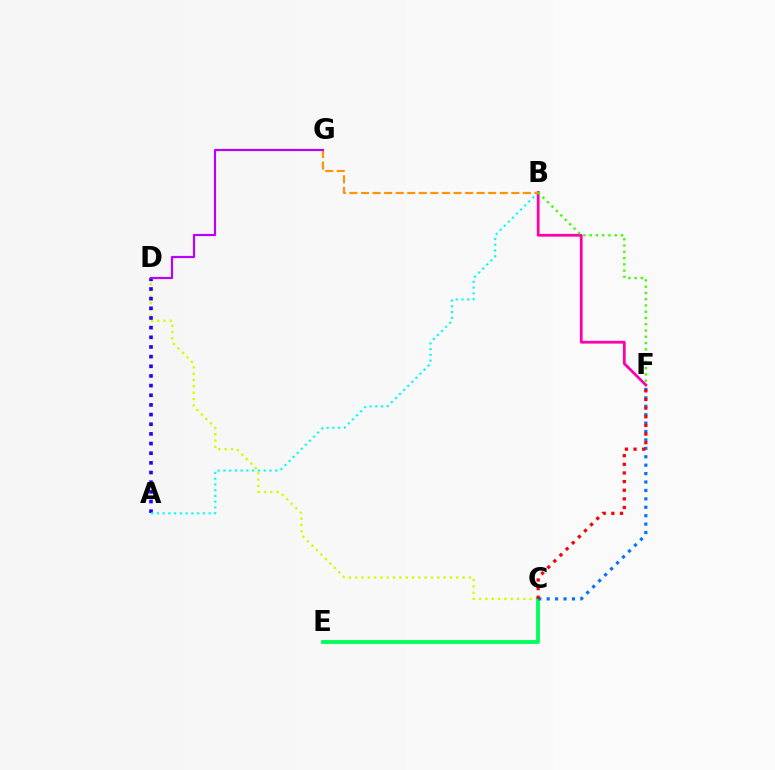{('C', 'D'): [{'color': '#d1ff00', 'line_style': 'dotted', 'thickness': 1.72}], ('C', 'E'): [{'color': '#00ff5c', 'line_style': 'solid', 'thickness': 2.76}], ('A', 'D'): [{'color': '#2500ff', 'line_style': 'dotted', 'thickness': 2.62}], ('A', 'B'): [{'color': '#00fff6', 'line_style': 'dotted', 'thickness': 1.56}], ('B', 'F'): [{'color': '#ff00ac', 'line_style': 'solid', 'thickness': 2.0}, {'color': '#3dff00', 'line_style': 'dotted', 'thickness': 1.7}], ('C', 'F'): [{'color': '#0074ff', 'line_style': 'dotted', 'thickness': 2.29}, {'color': '#ff0000', 'line_style': 'dotted', 'thickness': 2.35}], ('B', 'G'): [{'color': '#ff9400', 'line_style': 'dashed', 'thickness': 1.57}], ('D', 'G'): [{'color': '#b900ff', 'line_style': 'solid', 'thickness': 1.58}]}